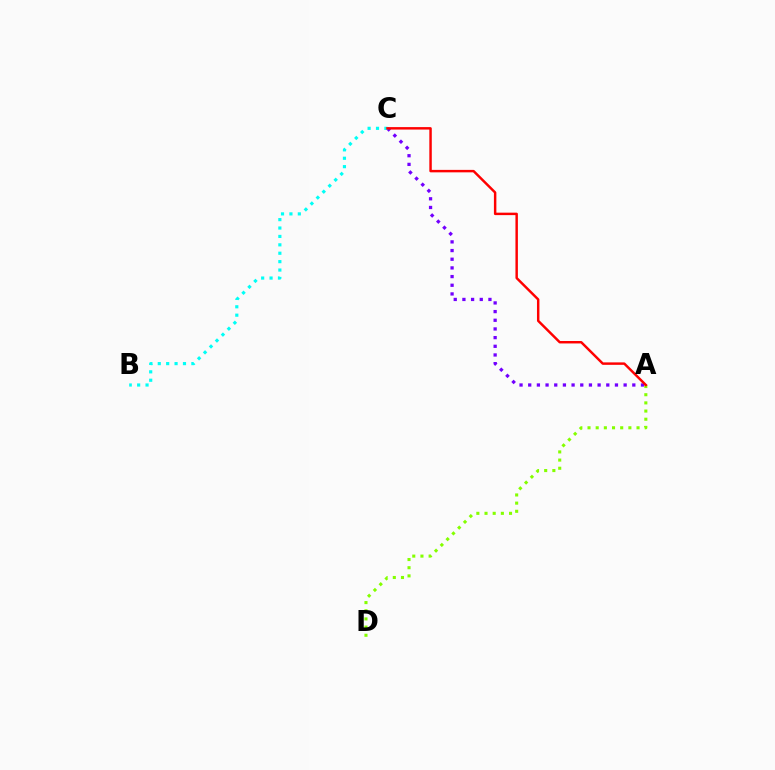{('A', 'C'): [{'color': '#7200ff', 'line_style': 'dotted', 'thickness': 2.36}, {'color': '#ff0000', 'line_style': 'solid', 'thickness': 1.77}], ('B', 'C'): [{'color': '#00fff6', 'line_style': 'dotted', 'thickness': 2.28}], ('A', 'D'): [{'color': '#84ff00', 'line_style': 'dotted', 'thickness': 2.22}]}